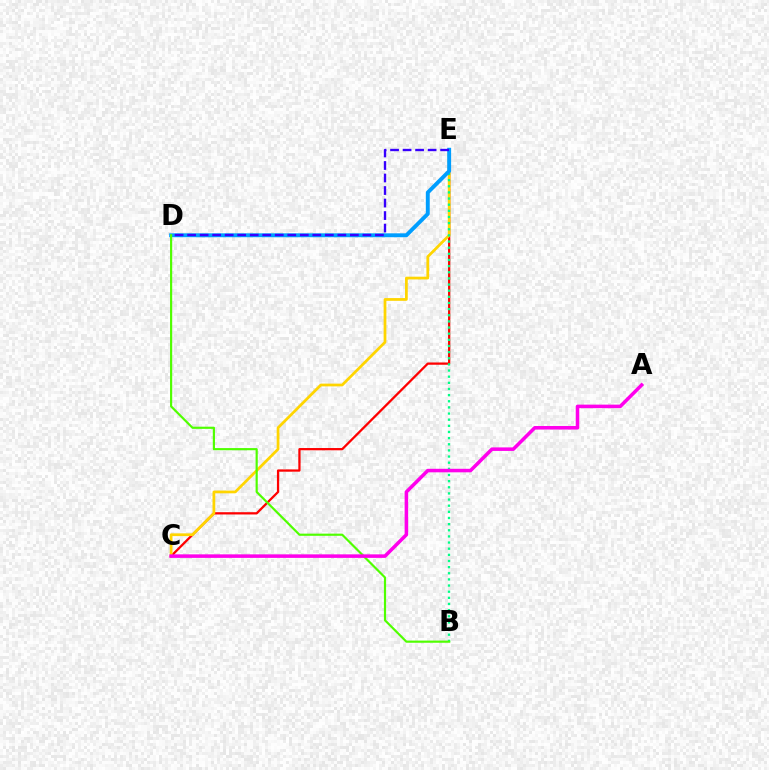{('C', 'E'): [{'color': '#ff0000', 'line_style': 'solid', 'thickness': 1.63}, {'color': '#ffd500', 'line_style': 'solid', 'thickness': 1.98}], ('B', 'E'): [{'color': '#00ff86', 'line_style': 'dotted', 'thickness': 1.67}], ('D', 'E'): [{'color': '#009eff', 'line_style': 'solid', 'thickness': 2.81}, {'color': '#3700ff', 'line_style': 'dashed', 'thickness': 1.7}], ('B', 'D'): [{'color': '#4fff00', 'line_style': 'solid', 'thickness': 1.56}], ('A', 'C'): [{'color': '#ff00ed', 'line_style': 'solid', 'thickness': 2.54}]}